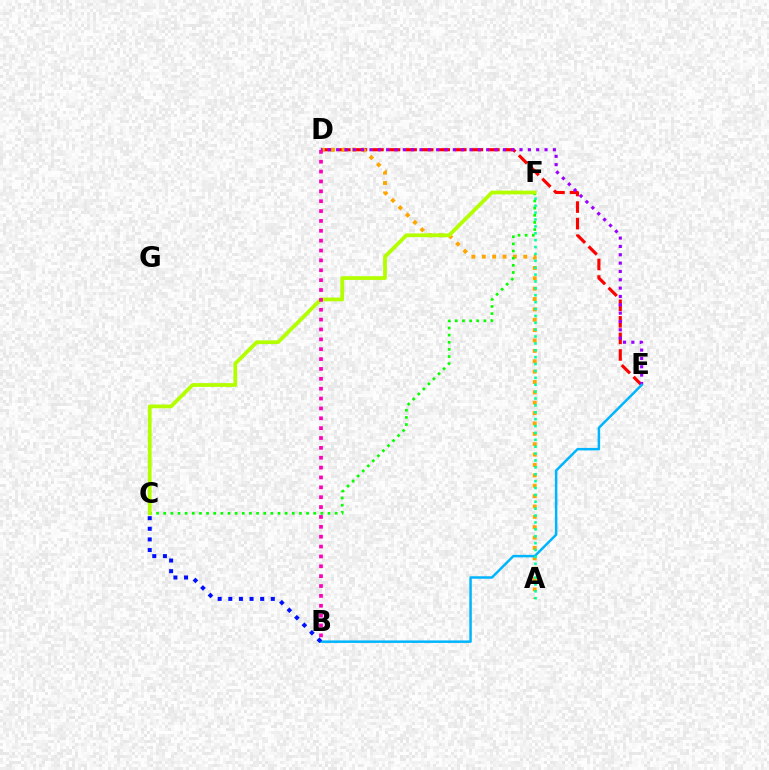{('D', 'E'): [{'color': '#ff0000', 'line_style': 'dashed', 'thickness': 2.25}, {'color': '#9b00ff', 'line_style': 'dotted', 'thickness': 2.26}], ('A', 'D'): [{'color': '#ffa500', 'line_style': 'dotted', 'thickness': 2.82}], ('C', 'F'): [{'color': '#08ff00', 'line_style': 'dotted', 'thickness': 1.94}, {'color': '#b3ff00', 'line_style': 'solid', 'thickness': 2.71}], ('B', 'E'): [{'color': '#00b5ff', 'line_style': 'solid', 'thickness': 1.79}], ('A', 'F'): [{'color': '#00ff9d', 'line_style': 'dotted', 'thickness': 1.87}], ('B', 'D'): [{'color': '#ff00bd', 'line_style': 'dotted', 'thickness': 2.68}], ('B', 'C'): [{'color': '#0010ff', 'line_style': 'dotted', 'thickness': 2.89}]}